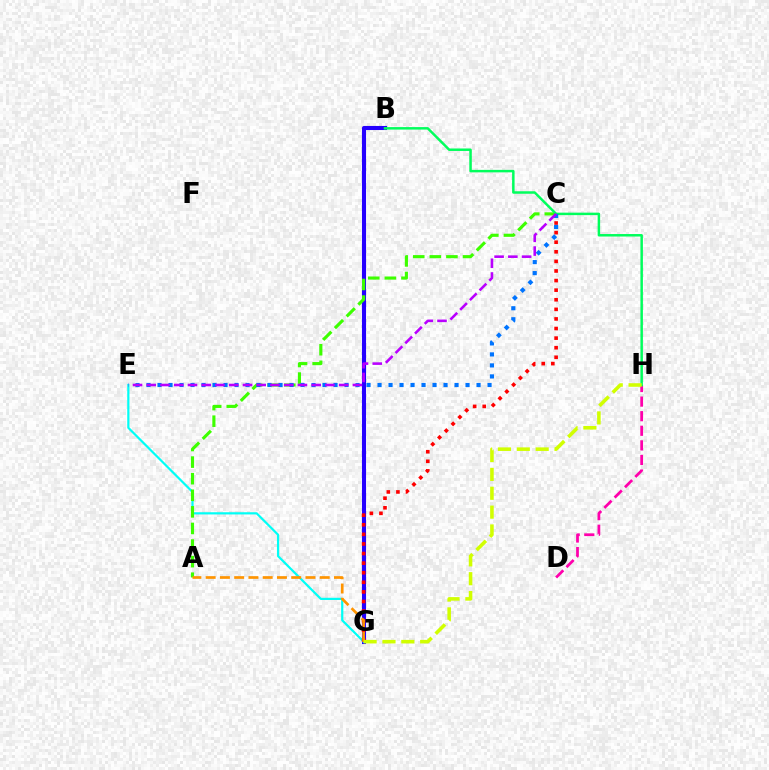{('B', 'G'): [{'color': '#2500ff', 'line_style': 'solid', 'thickness': 2.94}], ('E', 'G'): [{'color': '#00fff6', 'line_style': 'solid', 'thickness': 1.59}], ('D', 'H'): [{'color': '#ff00ac', 'line_style': 'dashed', 'thickness': 1.98}], ('A', 'C'): [{'color': '#3dff00', 'line_style': 'dashed', 'thickness': 2.25}], ('C', 'G'): [{'color': '#ff0000', 'line_style': 'dotted', 'thickness': 2.61}], ('A', 'G'): [{'color': '#ff9400', 'line_style': 'dashed', 'thickness': 1.94}], ('B', 'H'): [{'color': '#00ff5c', 'line_style': 'solid', 'thickness': 1.79}], ('C', 'E'): [{'color': '#0074ff', 'line_style': 'dotted', 'thickness': 2.99}, {'color': '#b900ff', 'line_style': 'dashed', 'thickness': 1.87}], ('G', 'H'): [{'color': '#d1ff00', 'line_style': 'dashed', 'thickness': 2.56}]}